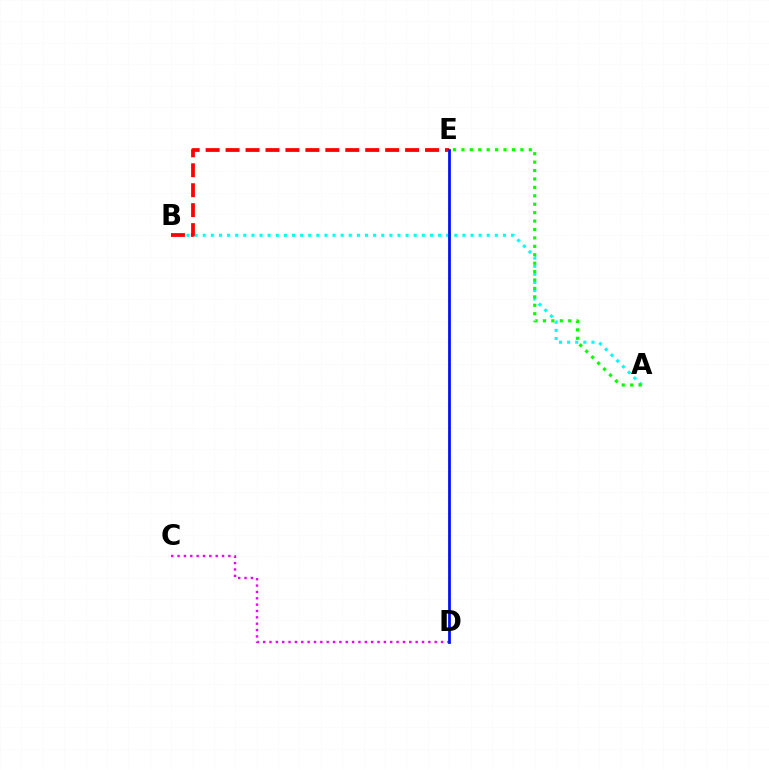{('C', 'D'): [{'color': '#ee00ff', 'line_style': 'dotted', 'thickness': 1.73}], ('A', 'B'): [{'color': '#00fff6', 'line_style': 'dotted', 'thickness': 2.2}], ('A', 'E'): [{'color': '#08ff00', 'line_style': 'dotted', 'thickness': 2.29}], ('B', 'E'): [{'color': '#ff0000', 'line_style': 'dashed', 'thickness': 2.71}], ('D', 'E'): [{'color': '#fcf500', 'line_style': 'dotted', 'thickness': 1.56}, {'color': '#0010ff', 'line_style': 'solid', 'thickness': 1.99}]}